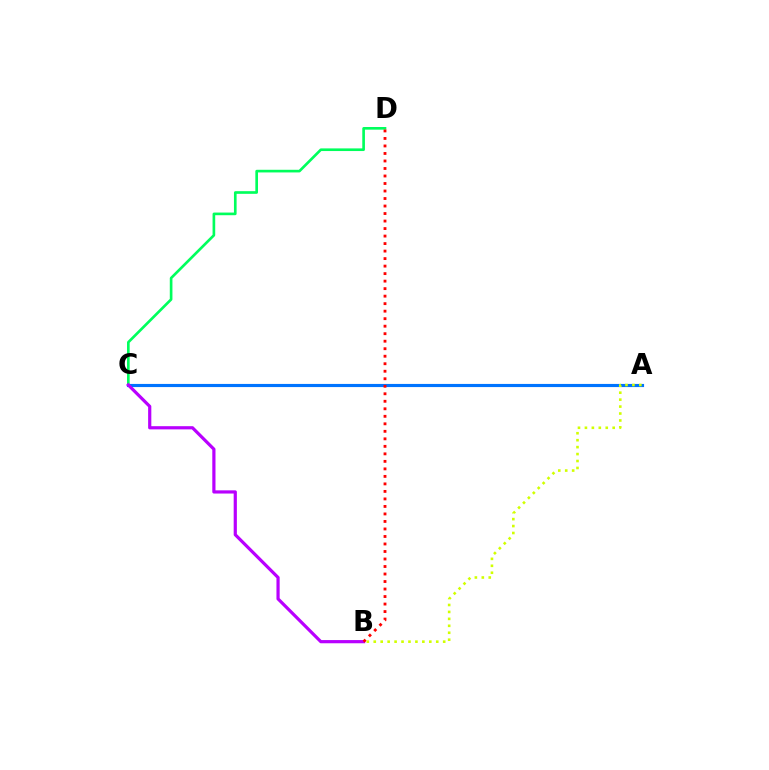{('C', 'D'): [{'color': '#00ff5c', 'line_style': 'solid', 'thickness': 1.91}], ('A', 'C'): [{'color': '#0074ff', 'line_style': 'solid', 'thickness': 2.26}], ('B', 'C'): [{'color': '#b900ff', 'line_style': 'solid', 'thickness': 2.3}], ('B', 'D'): [{'color': '#ff0000', 'line_style': 'dotted', 'thickness': 2.04}], ('A', 'B'): [{'color': '#d1ff00', 'line_style': 'dotted', 'thickness': 1.89}]}